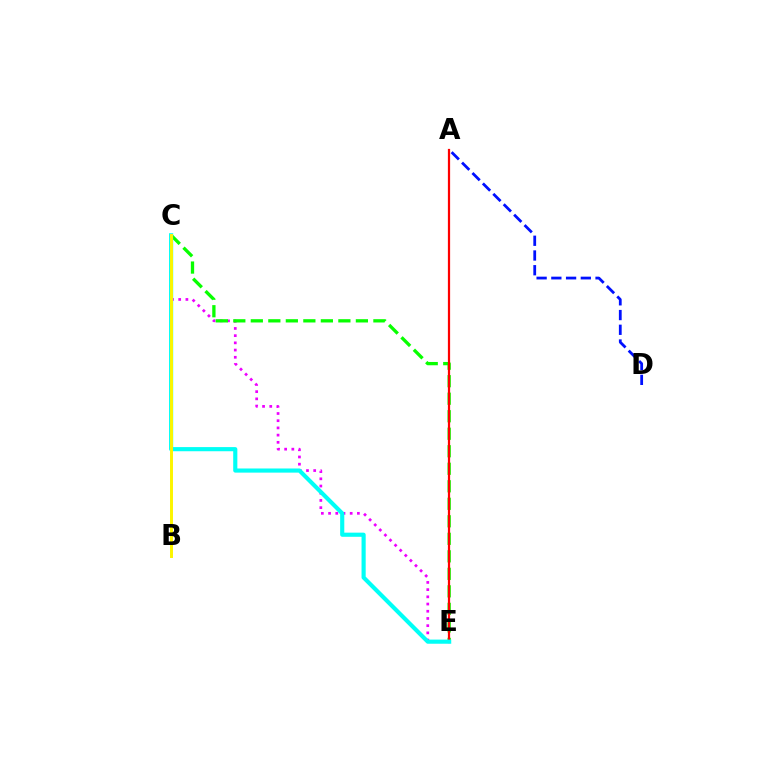{('C', 'E'): [{'color': '#ee00ff', 'line_style': 'dotted', 'thickness': 1.96}, {'color': '#08ff00', 'line_style': 'dashed', 'thickness': 2.38}, {'color': '#00fff6', 'line_style': 'solid', 'thickness': 2.98}], ('A', 'E'): [{'color': '#ff0000', 'line_style': 'solid', 'thickness': 1.61}], ('A', 'D'): [{'color': '#0010ff', 'line_style': 'dashed', 'thickness': 2.0}], ('B', 'C'): [{'color': '#fcf500', 'line_style': 'solid', 'thickness': 2.13}]}